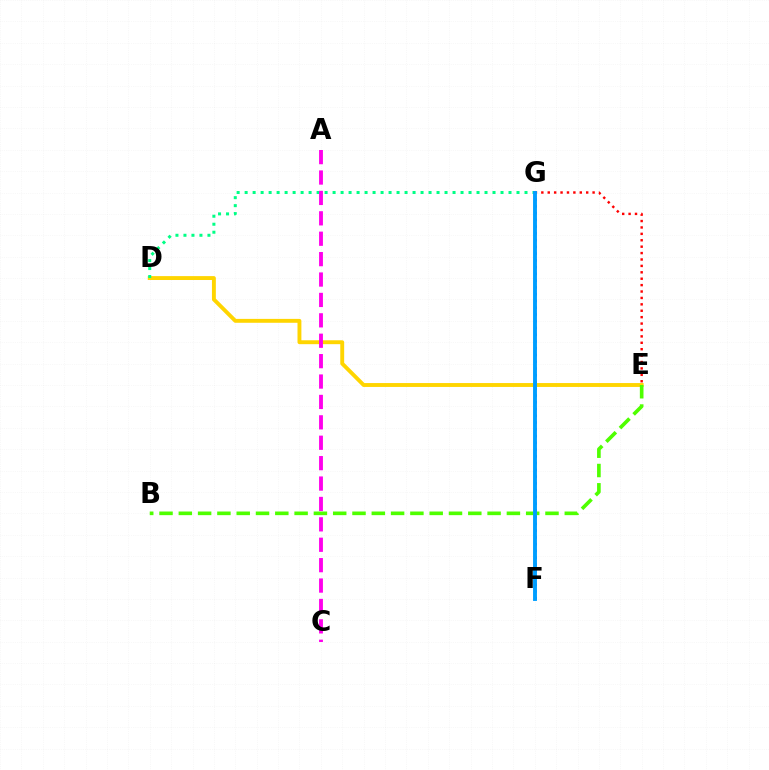{('E', 'G'): [{'color': '#ff0000', 'line_style': 'dotted', 'thickness': 1.74}], ('F', 'G'): [{'color': '#3700ff', 'line_style': 'dotted', 'thickness': 1.84}, {'color': '#009eff', 'line_style': 'solid', 'thickness': 2.8}], ('D', 'E'): [{'color': '#ffd500', 'line_style': 'solid', 'thickness': 2.8}], ('D', 'G'): [{'color': '#00ff86', 'line_style': 'dotted', 'thickness': 2.17}], ('B', 'E'): [{'color': '#4fff00', 'line_style': 'dashed', 'thickness': 2.62}], ('A', 'C'): [{'color': '#ff00ed', 'line_style': 'dashed', 'thickness': 2.77}]}